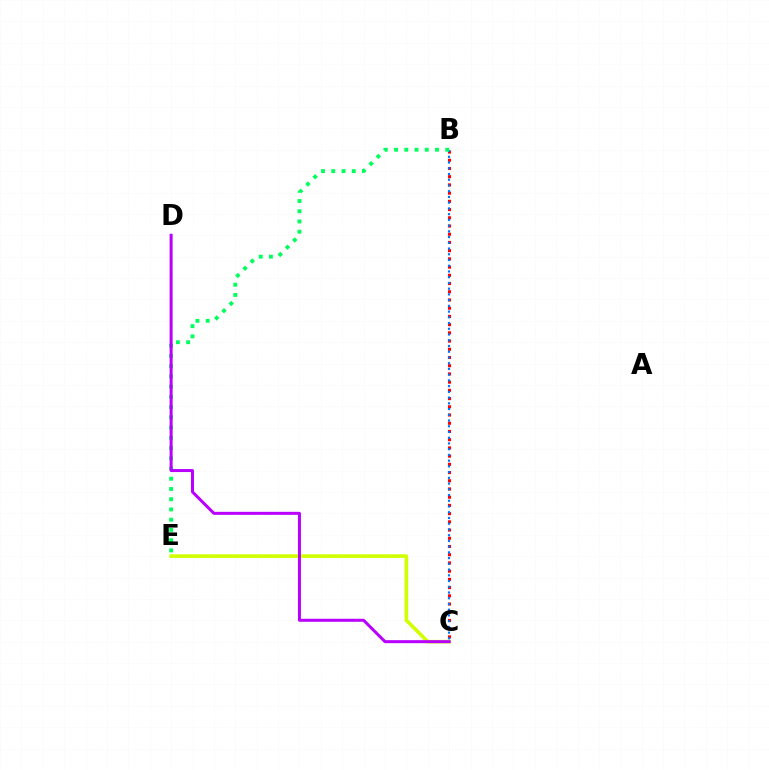{('B', 'C'): [{'color': '#ff0000', 'line_style': 'dotted', 'thickness': 2.23}, {'color': '#0074ff', 'line_style': 'dotted', 'thickness': 1.56}], ('B', 'E'): [{'color': '#00ff5c', 'line_style': 'dotted', 'thickness': 2.78}], ('C', 'E'): [{'color': '#d1ff00', 'line_style': 'solid', 'thickness': 2.61}], ('C', 'D'): [{'color': '#b900ff', 'line_style': 'solid', 'thickness': 2.17}]}